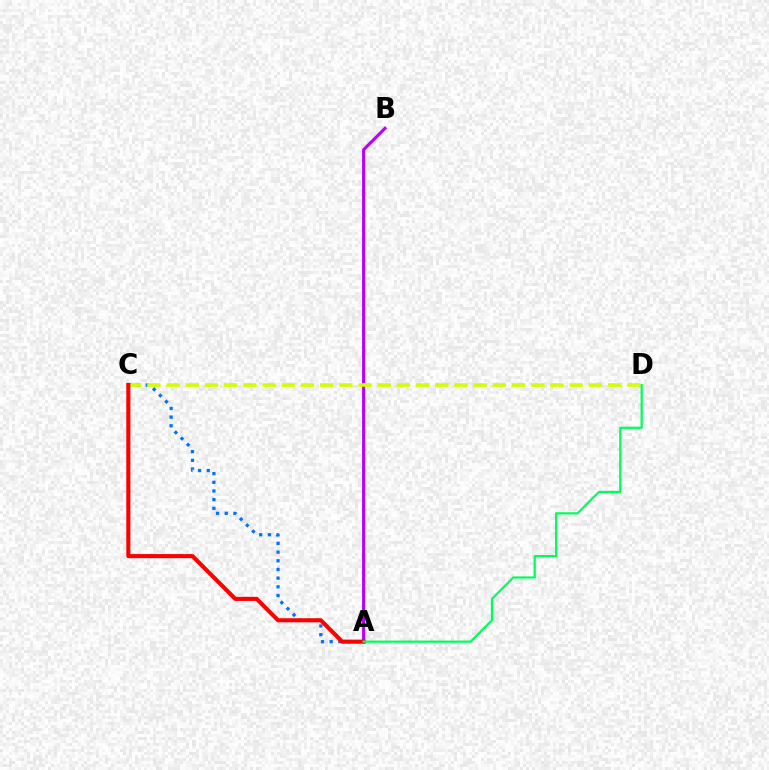{('A', 'C'): [{'color': '#0074ff', 'line_style': 'dotted', 'thickness': 2.36}, {'color': '#ff0000', 'line_style': 'solid', 'thickness': 2.95}], ('A', 'B'): [{'color': '#b900ff', 'line_style': 'solid', 'thickness': 2.23}], ('C', 'D'): [{'color': '#d1ff00', 'line_style': 'dashed', 'thickness': 2.61}], ('A', 'D'): [{'color': '#00ff5c', 'line_style': 'solid', 'thickness': 1.59}]}